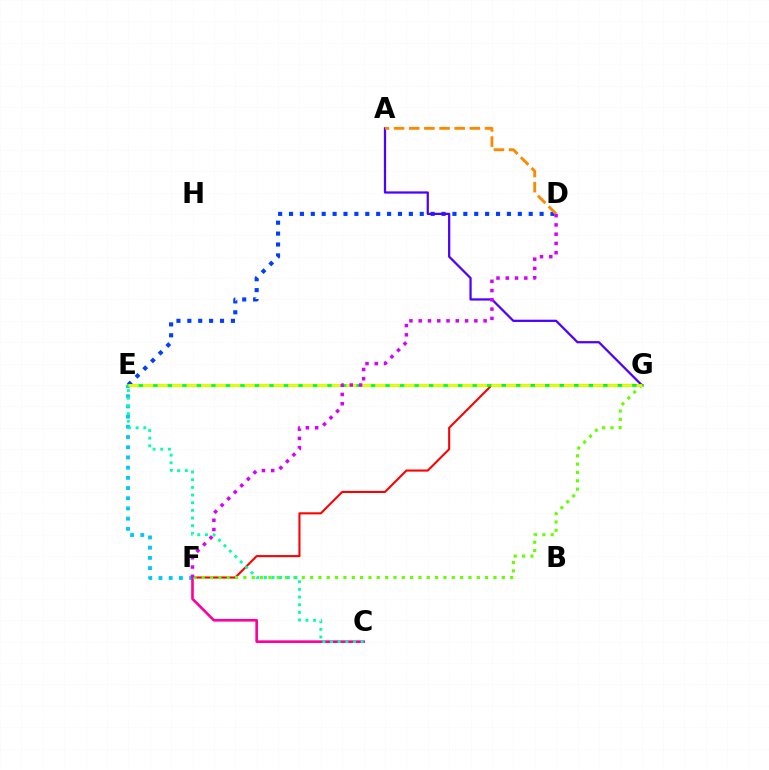{('D', 'E'): [{'color': '#003fff', 'line_style': 'dotted', 'thickness': 2.96}], ('F', 'G'): [{'color': '#ff0000', 'line_style': 'solid', 'thickness': 1.5}, {'color': '#66ff00', 'line_style': 'dotted', 'thickness': 2.26}], ('E', 'F'): [{'color': '#00c7ff', 'line_style': 'dotted', 'thickness': 2.77}], ('C', 'F'): [{'color': '#ff00a0', 'line_style': 'solid', 'thickness': 1.91}], ('E', 'G'): [{'color': '#00ff27', 'line_style': 'solid', 'thickness': 2.03}, {'color': '#eeff00', 'line_style': 'dashed', 'thickness': 1.97}], ('C', 'E'): [{'color': '#00ffaf', 'line_style': 'dotted', 'thickness': 2.08}], ('A', 'G'): [{'color': '#4f00ff', 'line_style': 'solid', 'thickness': 1.62}], ('A', 'D'): [{'color': '#ff8800', 'line_style': 'dashed', 'thickness': 2.06}], ('D', 'F'): [{'color': '#d600ff', 'line_style': 'dotted', 'thickness': 2.52}]}